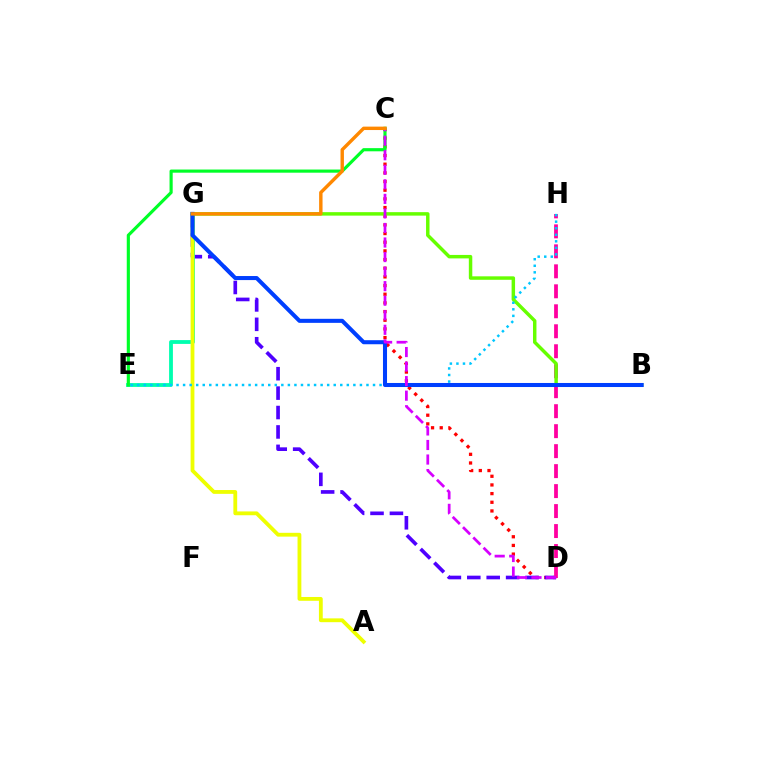{('C', 'D'): [{'color': '#ff0000', 'line_style': 'dotted', 'thickness': 2.36}, {'color': '#d600ff', 'line_style': 'dashed', 'thickness': 1.98}], ('D', 'G'): [{'color': '#4f00ff', 'line_style': 'dashed', 'thickness': 2.64}], ('D', 'H'): [{'color': '#ff00a0', 'line_style': 'dashed', 'thickness': 2.71}], ('E', 'G'): [{'color': '#00ffaf', 'line_style': 'solid', 'thickness': 2.75}], ('A', 'G'): [{'color': '#eeff00', 'line_style': 'solid', 'thickness': 2.75}], ('B', 'G'): [{'color': '#66ff00', 'line_style': 'solid', 'thickness': 2.49}, {'color': '#003fff', 'line_style': 'solid', 'thickness': 2.91}], ('E', 'H'): [{'color': '#00c7ff', 'line_style': 'dotted', 'thickness': 1.78}], ('C', 'E'): [{'color': '#00ff27', 'line_style': 'solid', 'thickness': 2.27}], ('C', 'G'): [{'color': '#ff8800', 'line_style': 'solid', 'thickness': 2.46}]}